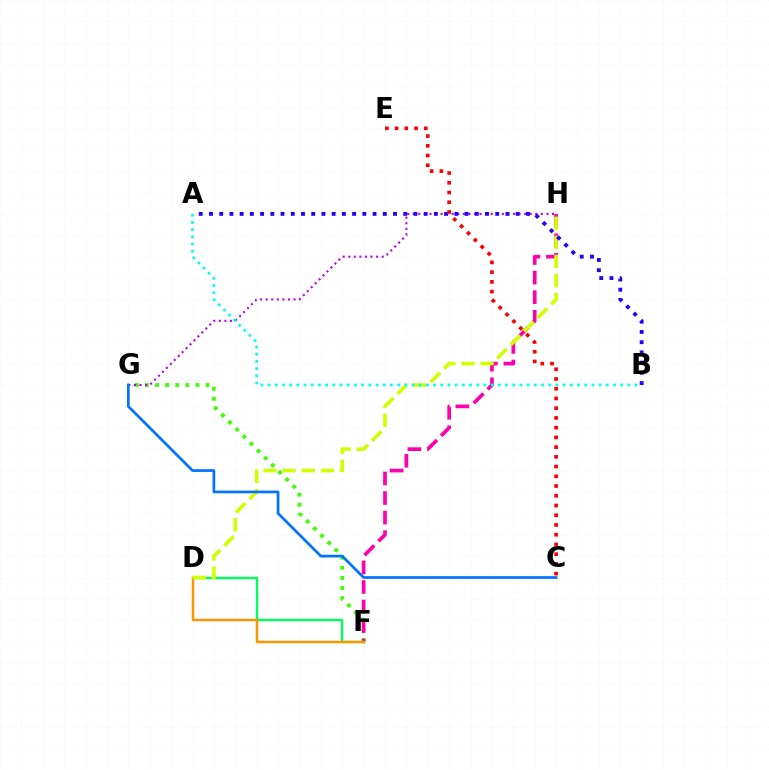{('F', 'G'): [{'color': '#3dff00', 'line_style': 'dotted', 'thickness': 2.74}], ('G', 'H'): [{'color': '#b900ff', 'line_style': 'dotted', 'thickness': 1.51}], ('F', 'H'): [{'color': '#ff00ac', 'line_style': 'dashed', 'thickness': 2.66}], ('D', 'F'): [{'color': '#00ff5c', 'line_style': 'solid', 'thickness': 1.73}, {'color': '#ff9400', 'line_style': 'solid', 'thickness': 1.76}], ('D', 'H'): [{'color': '#d1ff00', 'line_style': 'dashed', 'thickness': 2.59}], ('C', 'G'): [{'color': '#0074ff', 'line_style': 'solid', 'thickness': 1.96}], ('A', 'B'): [{'color': '#00fff6', 'line_style': 'dotted', 'thickness': 1.96}, {'color': '#2500ff', 'line_style': 'dotted', 'thickness': 2.78}], ('C', 'E'): [{'color': '#ff0000', 'line_style': 'dotted', 'thickness': 2.64}]}